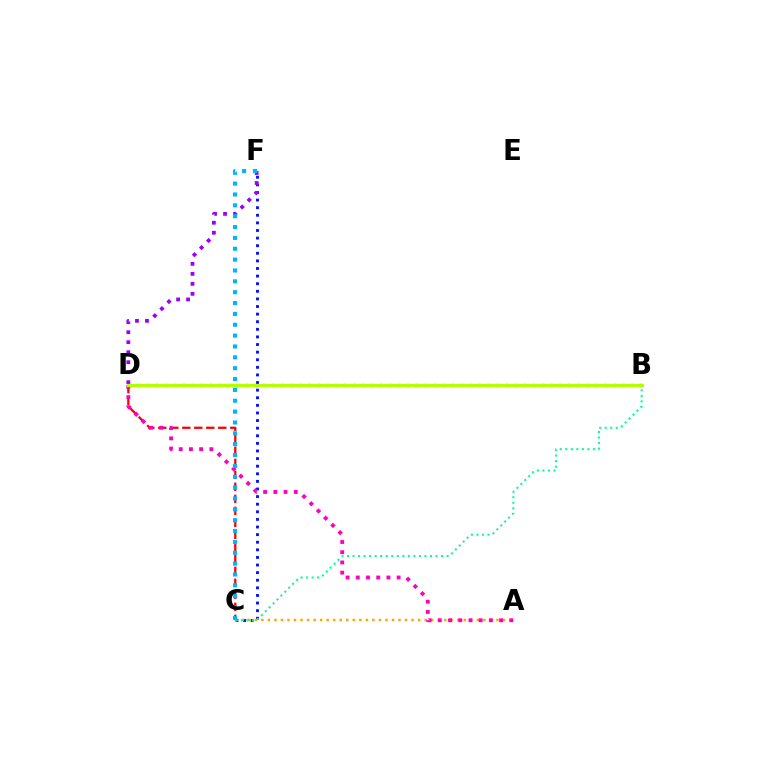{('C', 'F'): [{'color': '#0010ff', 'line_style': 'dotted', 'thickness': 2.07}, {'color': '#00b5ff', 'line_style': 'dotted', 'thickness': 2.95}], ('D', 'F'): [{'color': '#9b00ff', 'line_style': 'dotted', 'thickness': 2.72}], ('C', 'D'): [{'color': '#ff0000', 'line_style': 'dashed', 'thickness': 1.63}], ('A', 'C'): [{'color': '#ffa500', 'line_style': 'dotted', 'thickness': 1.77}], ('A', 'D'): [{'color': '#ff00bd', 'line_style': 'dotted', 'thickness': 2.77}], ('B', 'D'): [{'color': '#08ff00', 'line_style': 'dotted', 'thickness': 2.44}, {'color': '#b3ff00', 'line_style': 'solid', 'thickness': 2.24}], ('B', 'C'): [{'color': '#00ff9d', 'line_style': 'dotted', 'thickness': 1.5}]}